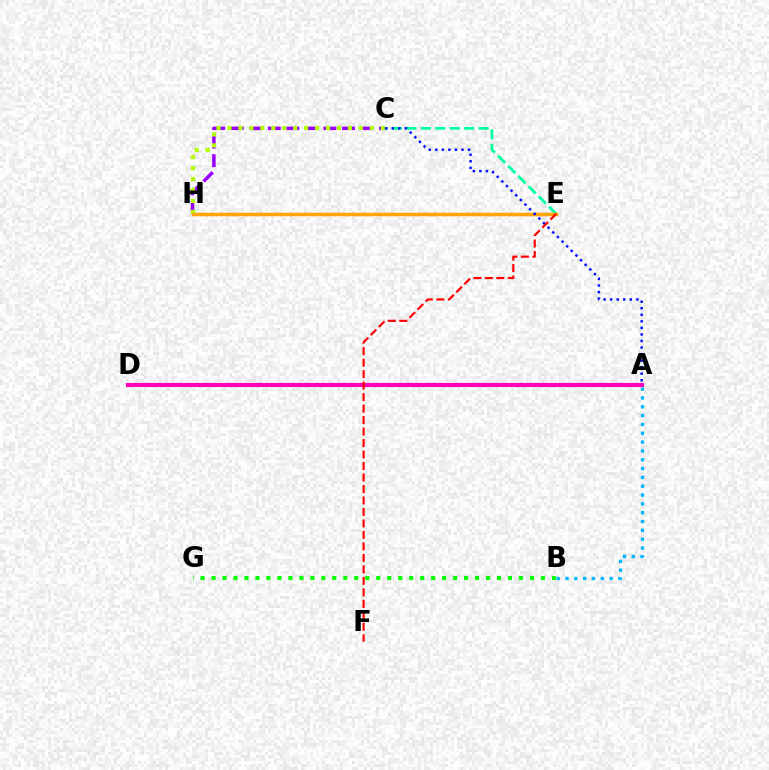{('C', 'H'): [{'color': '#9b00ff', 'line_style': 'dashed', 'thickness': 2.52}, {'color': '#b3ff00', 'line_style': 'dotted', 'thickness': 2.97}], ('C', 'E'): [{'color': '#00ff9d', 'line_style': 'dashed', 'thickness': 1.96}], ('B', 'G'): [{'color': '#08ff00', 'line_style': 'dotted', 'thickness': 2.98}], ('A', 'D'): [{'color': '#ff00bd', 'line_style': 'solid', 'thickness': 2.98}], ('E', 'H'): [{'color': '#ffa500', 'line_style': 'solid', 'thickness': 2.51}], ('A', 'C'): [{'color': '#0010ff', 'line_style': 'dotted', 'thickness': 1.78}], ('E', 'F'): [{'color': '#ff0000', 'line_style': 'dashed', 'thickness': 1.56}], ('A', 'B'): [{'color': '#00b5ff', 'line_style': 'dotted', 'thickness': 2.4}]}